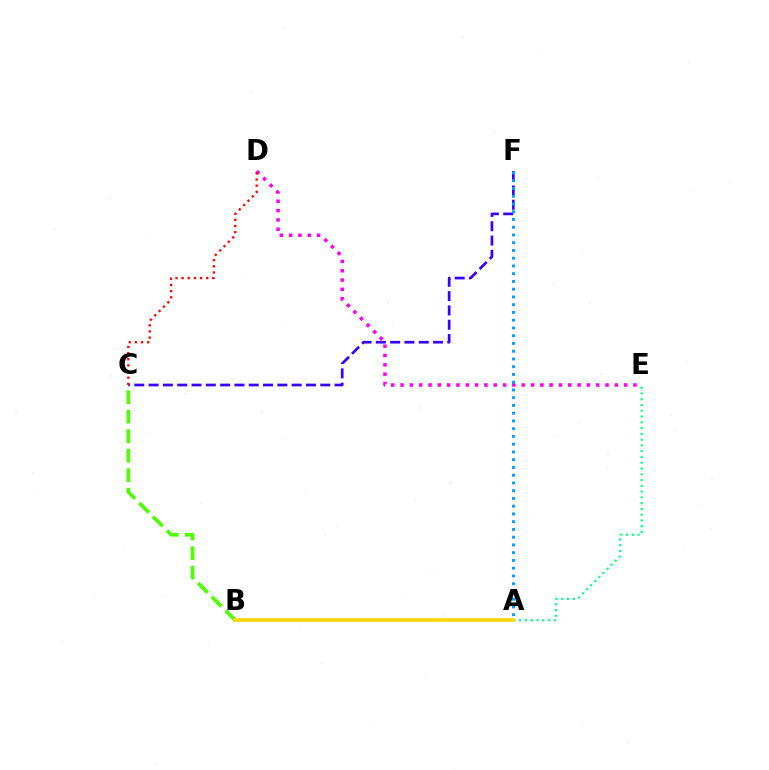{('C', 'F'): [{'color': '#3700ff', 'line_style': 'dashed', 'thickness': 1.94}], ('D', 'E'): [{'color': '#ff00ed', 'line_style': 'dotted', 'thickness': 2.53}], ('B', 'C'): [{'color': '#4fff00', 'line_style': 'dashed', 'thickness': 2.65}], ('A', 'E'): [{'color': '#00ff86', 'line_style': 'dotted', 'thickness': 1.57}], ('C', 'D'): [{'color': '#ff0000', 'line_style': 'dotted', 'thickness': 1.67}], ('A', 'B'): [{'color': '#ffd500', 'line_style': 'solid', 'thickness': 2.66}], ('A', 'F'): [{'color': '#009eff', 'line_style': 'dotted', 'thickness': 2.11}]}